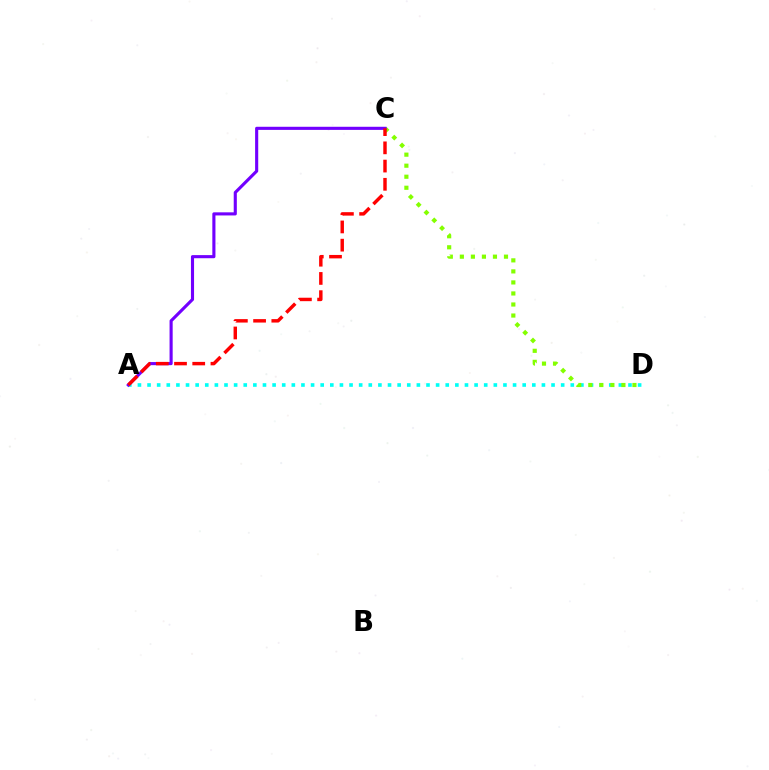{('A', 'D'): [{'color': '#00fff6', 'line_style': 'dotted', 'thickness': 2.61}], ('C', 'D'): [{'color': '#84ff00', 'line_style': 'dotted', 'thickness': 3.0}], ('A', 'C'): [{'color': '#7200ff', 'line_style': 'solid', 'thickness': 2.24}, {'color': '#ff0000', 'line_style': 'dashed', 'thickness': 2.48}]}